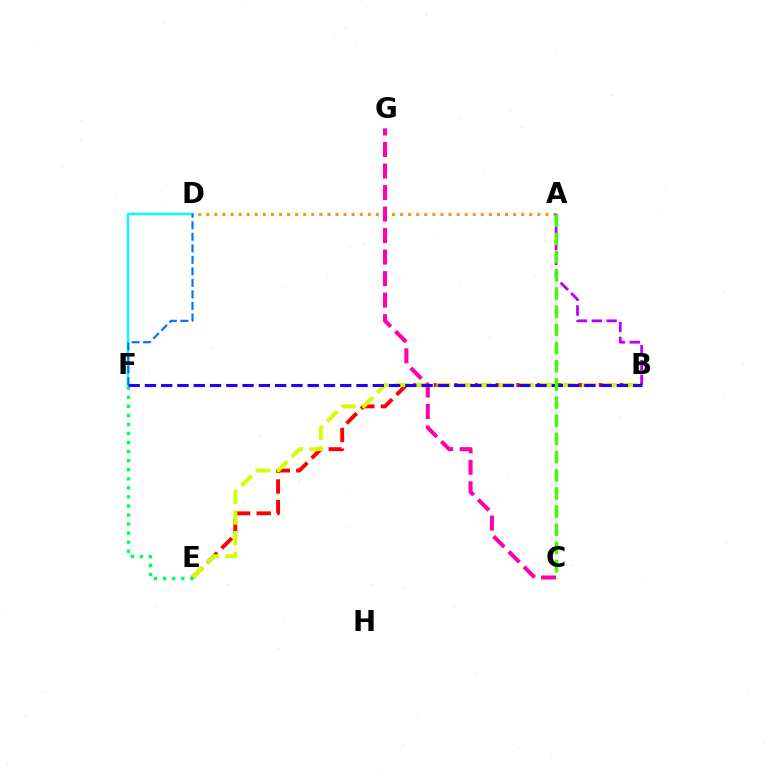{('B', 'E'): [{'color': '#ff0000', 'line_style': 'dashed', 'thickness': 2.8}, {'color': '#d1ff00', 'line_style': 'dashed', 'thickness': 2.82}], ('A', 'D'): [{'color': '#ff9400', 'line_style': 'dotted', 'thickness': 2.19}], ('D', 'F'): [{'color': '#00fff6', 'line_style': 'solid', 'thickness': 1.74}, {'color': '#0074ff', 'line_style': 'dashed', 'thickness': 1.56}], ('C', 'G'): [{'color': '#ff00ac', 'line_style': 'dashed', 'thickness': 2.92}], ('A', 'B'): [{'color': '#b900ff', 'line_style': 'dashed', 'thickness': 2.02}], ('E', 'F'): [{'color': '#00ff5c', 'line_style': 'dotted', 'thickness': 2.46}], ('B', 'F'): [{'color': '#2500ff', 'line_style': 'dashed', 'thickness': 2.21}], ('A', 'C'): [{'color': '#3dff00', 'line_style': 'dashed', 'thickness': 2.47}]}